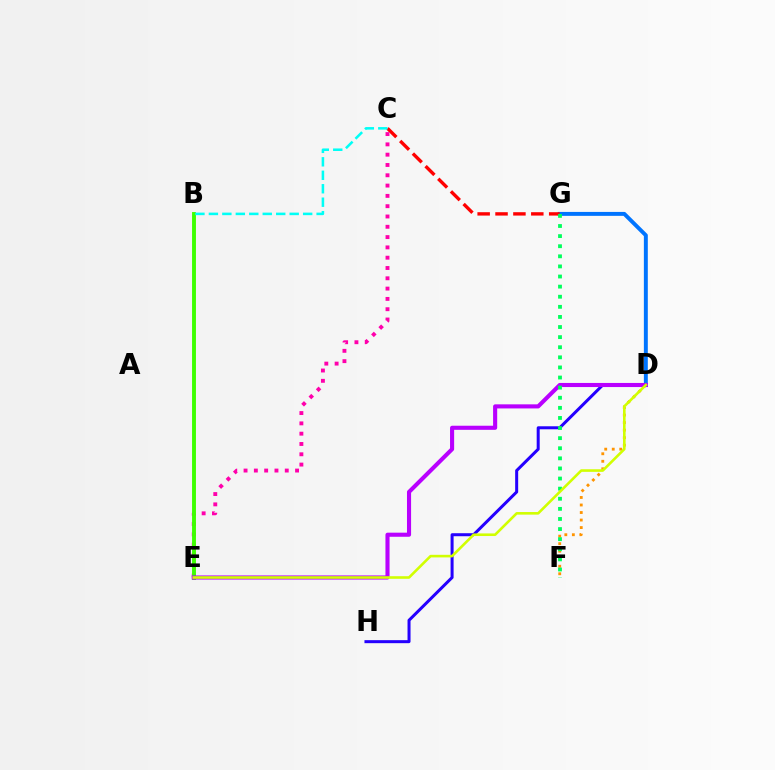{('D', 'G'): [{'color': '#0074ff', 'line_style': 'solid', 'thickness': 2.83}], ('C', 'G'): [{'color': '#ff0000', 'line_style': 'dashed', 'thickness': 2.43}], ('D', 'H'): [{'color': '#2500ff', 'line_style': 'solid', 'thickness': 2.17}], ('C', 'E'): [{'color': '#ff00ac', 'line_style': 'dotted', 'thickness': 2.8}], ('B', 'E'): [{'color': '#3dff00', 'line_style': 'solid', 'thickness': 2.81}], ('D', 'F'): [{'color': '#ff9400', 'line_style': 'dotted', 'thickness': 2.04}], ('D', 'E'): [{'color': '#b900ff', 'line_style': 'solid', 'thickness': 2.95}, {'color': '#d1ff00', 'line_style': 'solid', 'thickness': 1.87}], ('F', 'G'): [{'color': '#00ff5c', 'line_style': 'dotted', 'thickness': 2.74}], ('B', 'C'): [{'color': '#00fff6', 'line_style': 'dashed', 'thickness': 1.83}]}